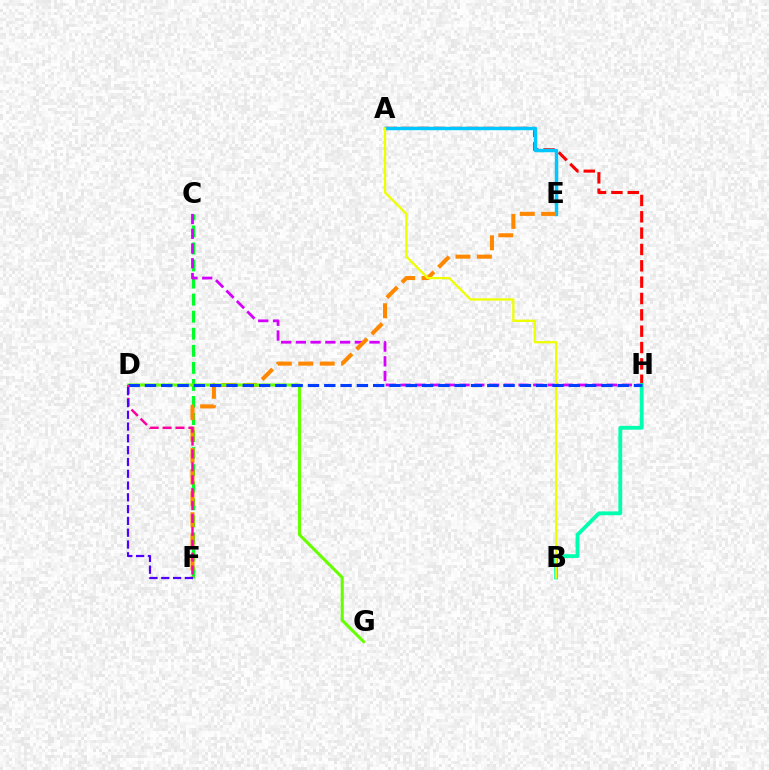{('A', 'H'): [{'color': '#ff0000', 'line_style': 'dashed', 'thickness': 2.22}], ('C', 'F'): [{'color': '#00ff27', 'line_style': 'dashed', 'thickness': 2.32}], ('A', 'E'): [{'color': '#00c7ff', 'line_style': 'solid', 'thickness': 2.49}], ('C', 'H'): [{'color': '#d600ff', 'line_style': 'dashed', 'thickness': 2.0}], ('E', 'F'): [{'color': '#ff8800', 'line_style': 'dashed', 'thickness': 2.91}], ('D', 'G'): [{'color': '#66ff00', 'line_style': 'solid', 'thickness': 2.19}], ('B', 'H'): [{'color': '#00ffaf', 'line_style': 'solid', 'thickness': 2.76}], ('A', 'B'): [{'color': '#eeff00', 'line_style': 'solid', 'thickness': 1.65}], ('D', 'H'): [{'color': '#003fff', 'line_style': 'dashed', 'thickness': 2.21}], ('D', 'F'): [{'color': '#ff00a0', 'line_style': 'dashed', 'thickness': 1.75}, {'color': '#4f00ff', 'line_style': 'dashed', 'thickness': 1.6}]}